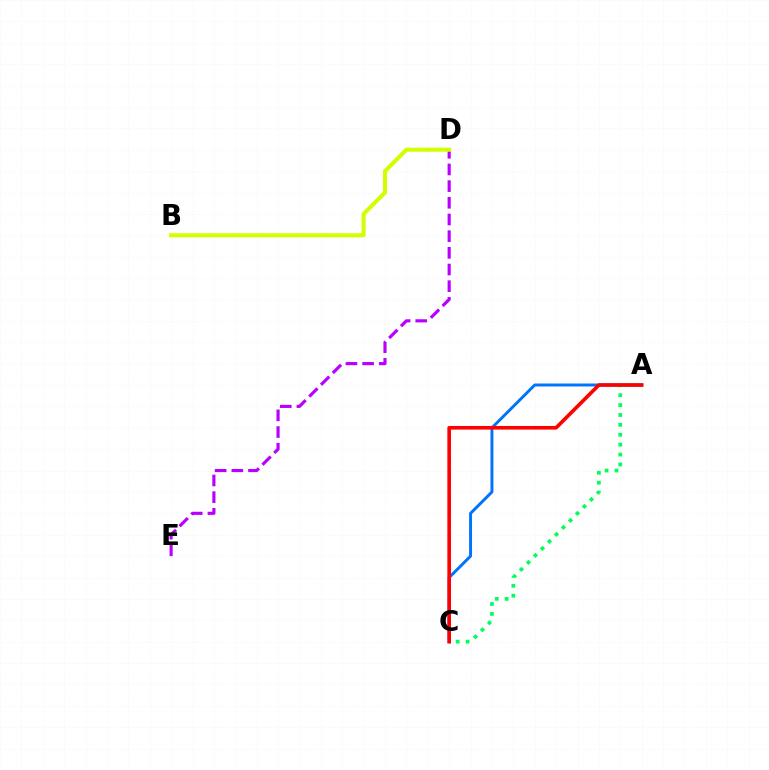{('A', 'C'): [{'color': '#0074ff', 'line_style': 'solid', 'thickness': 2.13}, {'color': '#00ff5c', 'line_style': 'dotted', 'thickness': 2.69}, {'color': '#ff0000', 'line_style': 'solid', 'thickness': 2.61}], ('D', 'E'): [{'color': '#b900ff', 'line_style': 'dashed', 'thickness': 2.27}], ('B', 'D'): [{'color': '#d1ff00', 'line_style': 'solid', 'thickness': 2.91}]}